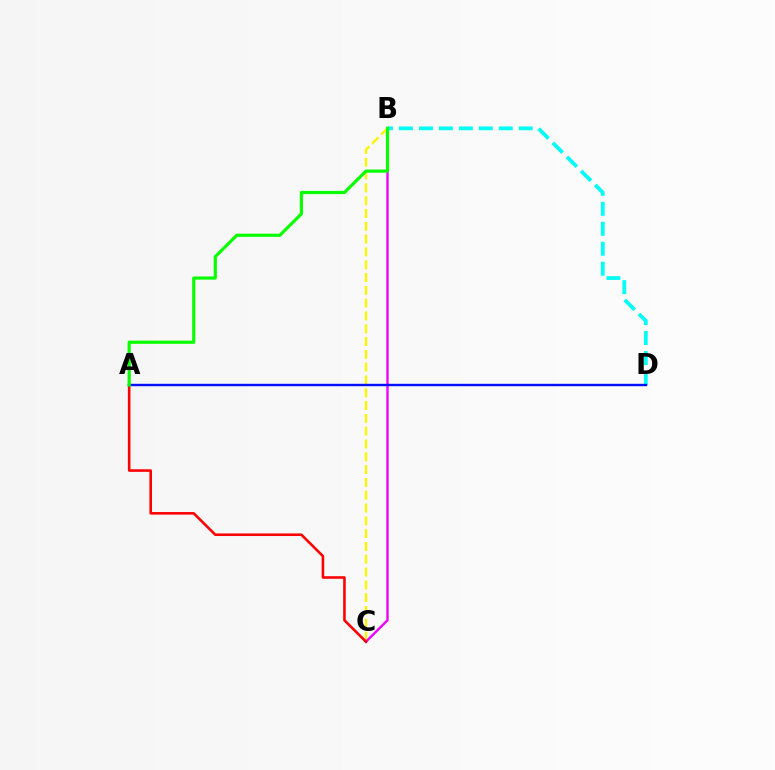{('B', 'C'): [{'color': '#fcf500', 'line_style': 'dashed', 'thickness': 1.74}, {'color': '#ee00ff', 'line_style': 'solid', 'thickness': 1.71}], ('A', 'C'): [{'color': '#ff0000', 'line_style': 'solid', 'thickness': 1.86}], ('B', 'D'): [{'color': '#00fff6', 'line_style': 'dashed', 'thickness': 2.71}], ('A', 'D'): [{'color': '#0010ff', 'line_style': 'solid', 'thickness': 1.72}], ('A', 'B'): [{'color': '#08ff00', 'line_style': 'solid', 'thickness': 2.28}]}